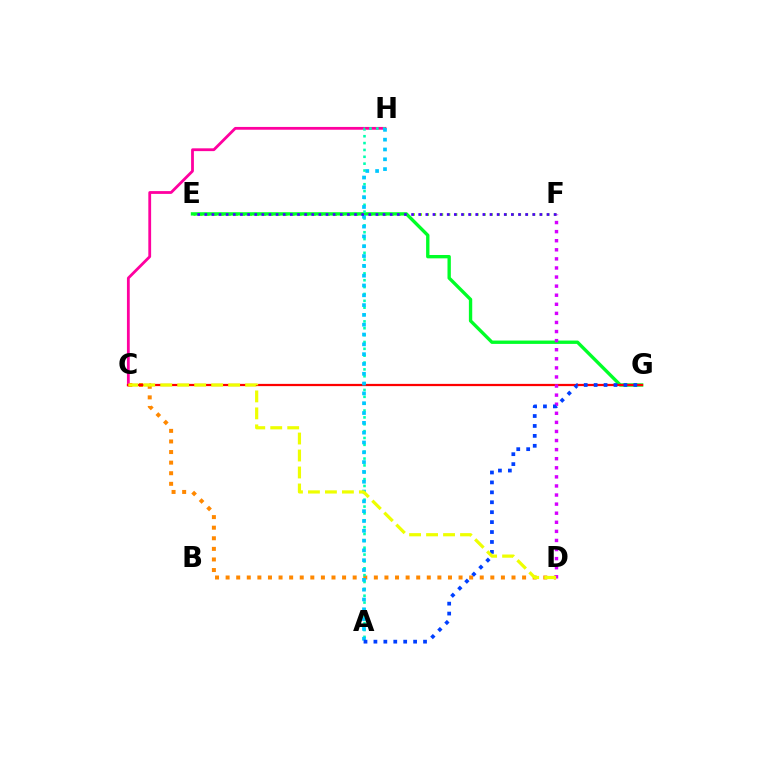{('E', 'F'): [{'color': '#66ff00', 'line_style': 'dotted', 'thickness': 1.92}, {'color': '#4f00ff', 'line_style': 'dotted', 'thickness': 1.94}], ('C', 'D'): [{'color': '#ff8800', 'line_style': 'dotted', 'thickness': 2.88}, {'color': '#eeff00', 'line_style': 'dashed', 'thickness': 2.31}], ('C', 'H'): [{'color': '#ff00a0', 'line_style': 'solid', 'thickness': 2.01}], ('E', 'G'): [{'color': '#00ff27', 'line_style': 'solid', 'thickness': 2.41}], ('C', 'G'): [{'color': '#ff0000', 'line_style': 'solid', 'thickness': 1.61}], ('D', 'F'): [{'color': '#d600ff', 'line_style': 'dotted', 'thickness': 2.47}], ('A', 'H'): [{'color': '#00ffaf', 'line_style': 'dotted', 'thickness': 1.86}, {'color': '#00c7ff', 'line_style': 'dotted', 'thickness': 2.67}], ('A', 'G'): [{'color': '#003fff', 'line_style': 'dotted', 'thickness': 2.7}]}